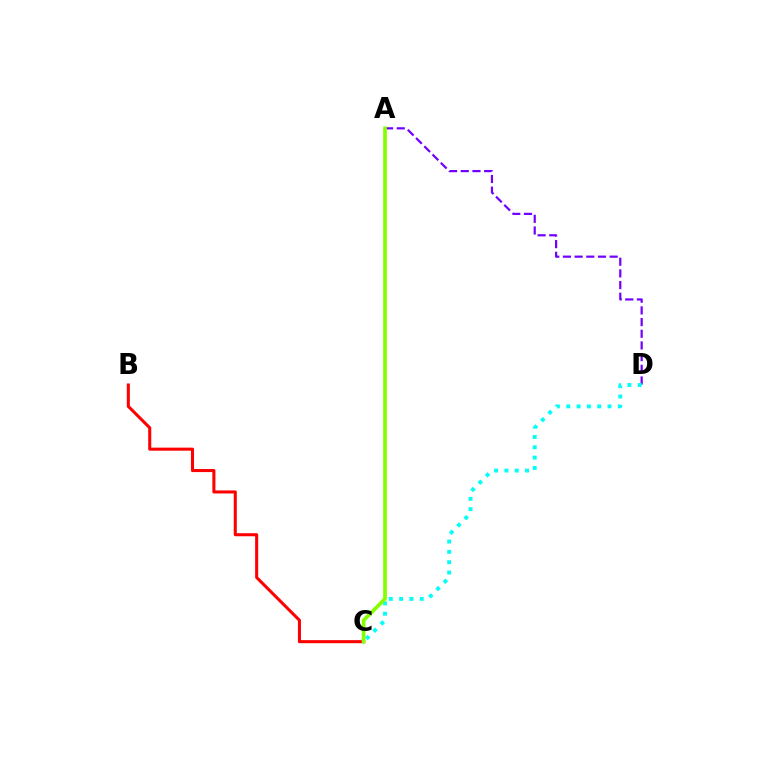{('A', 'D'): [{'color': '#7200ff', 'line_style': 'dashed', 'thickness': 1.59}], ('C', 'D'): [{'color': '#00fff6', 'line_style': 'dotted', 'thickness': 2.8}], ('B', 'C'): [{'color': '#ff0000', 'line_style': 'solid', 'thickness': 2.2}], ('A', 'C'): [{'color': '#84ff00', 'line_style': 'solid', 'thickness': 2.66}]}